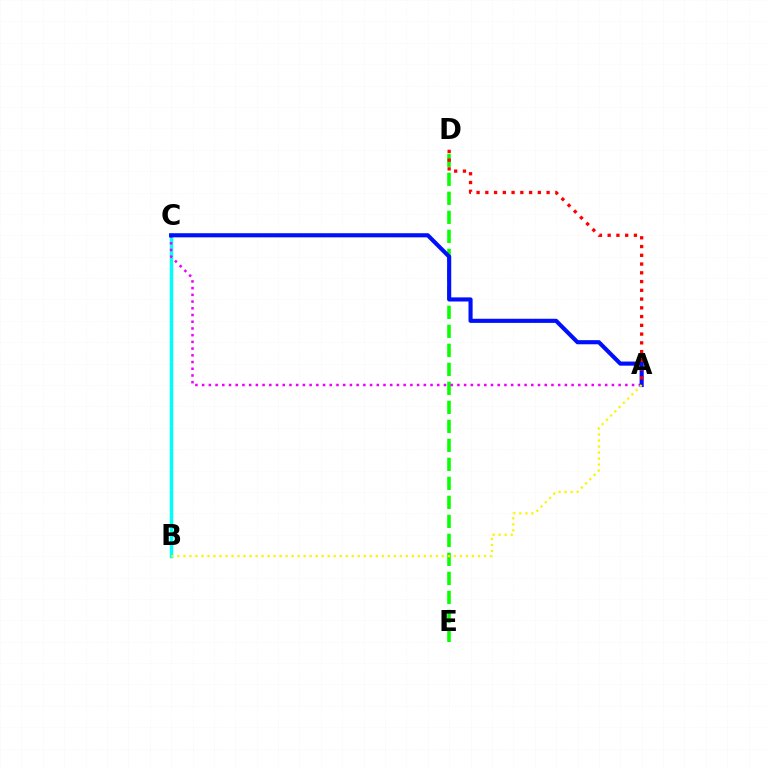{('D', 'E'): [{'color': '#08ff00', 'line_style': 'dashed', 'thickness': 2.58}], ('B', 'C'): [{'color': '#00fff6', 'line_style': 'solid', 'thickness': 2.51}], ('A', 'C'): [{'color': '#ee00ff', 'line_style': 'dotted', 'thickness': 1.83}, {'color': '#0010ff', 'line_style': 'solid', 'thickness': 2.97}], ('A', 'D'): [{'color': '#ff0000', 'line_style': 'dotted', 'thickness': 2.38}], ('A', 'B'): [{'color': '#fcf500', 'line_style': 'dotted', 'thickness': 1.63}]}